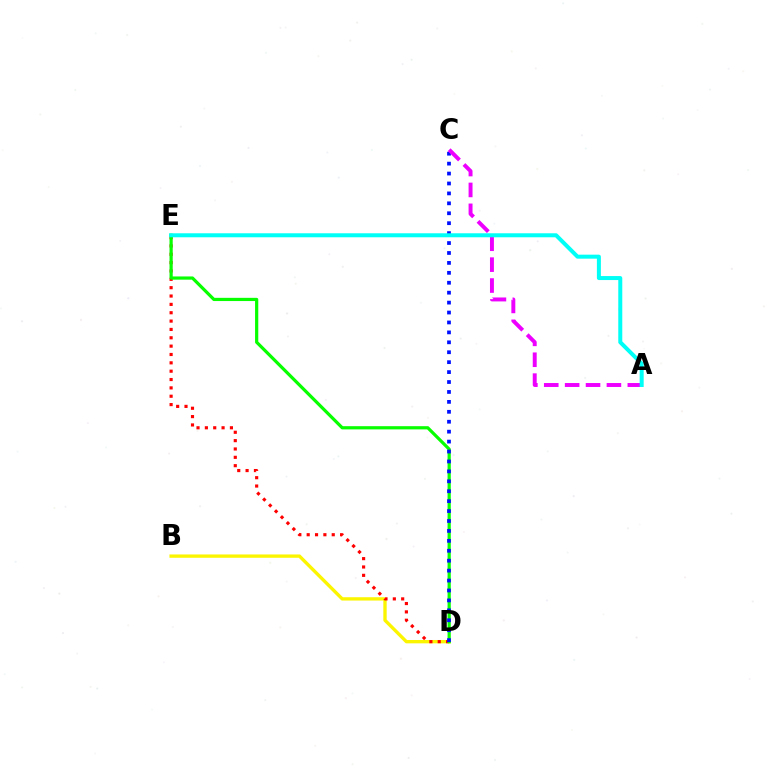{('B', 'D'): [{'color': '#fcf500', 'line_style': 'solid', 'thickness': 2.41}], ('D', 'E'): [{'color': '#ff0000', 'line_style': 'dotted', 'thickness': 2.27}, {'color': '#08ff00', 'line_style': 'solid', 'thickness': 2.31}], ('C', 'D'): [{'color': '#0010ff', 'line_style': 'dotted', 'thickness': 2.7}], ('A', 'C'): [{'color': '#ee00ff', 'line_style': 'dashed', 'thickness': 2.84}], ('A', 'E'): [{'color': '#00fff6', 'line_style': 'solid', 'thickness': 2.88}]}